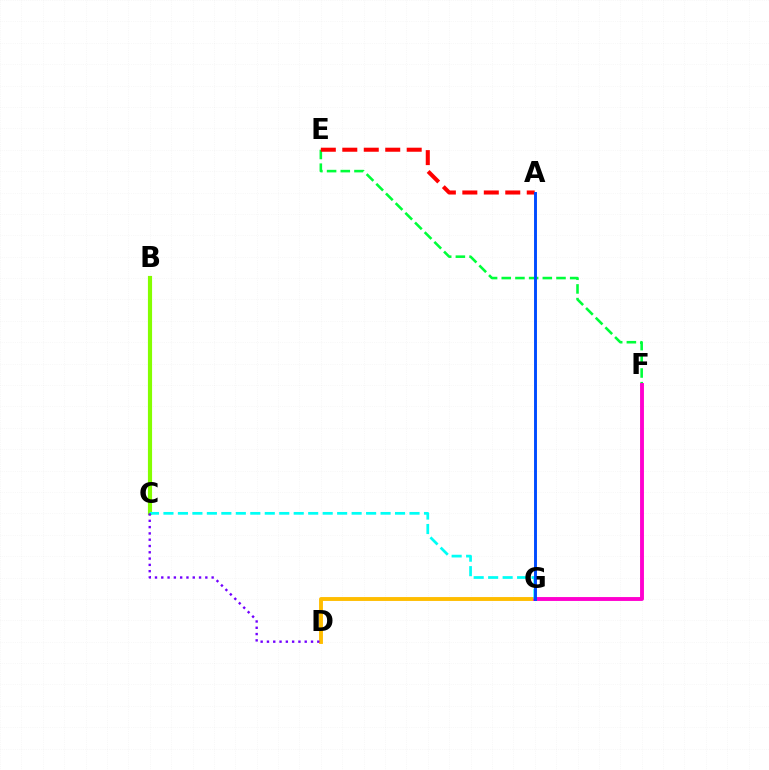{('E', 'F'): [{'color': '#00ff39', 'line_style': 'dashed', 'thickness': 1.86}], ('B', 'C'): [{'color': '#84ff00', 'line_style': 'solid', 'thickness': 2.99}], ('A', 'E'): [{'color': '#ff0000', 'line_style': 'dashed', 'thickness': 2.92}], ('D', 'G'): [{'color': '#ffbd00', 'line_style': 'solid', 'thickness': 2.8}], ('F', 'G'): [{'color': '#ff00cf', 'line_style': 'solid', 'thickness': 2.79}], ('C', 'G'): [{'color': '#00fff6', 'line_style': 'dashed', 'thickness': 1.97}], ('A', 'G'): [{'color': '#004bff', 'line_style': 'solid', 'thickness': 2.11}], ('C', 'D'): [{'color': '#7200ff', 'line_style': 'dotted', 'thickness': 1.71}]}